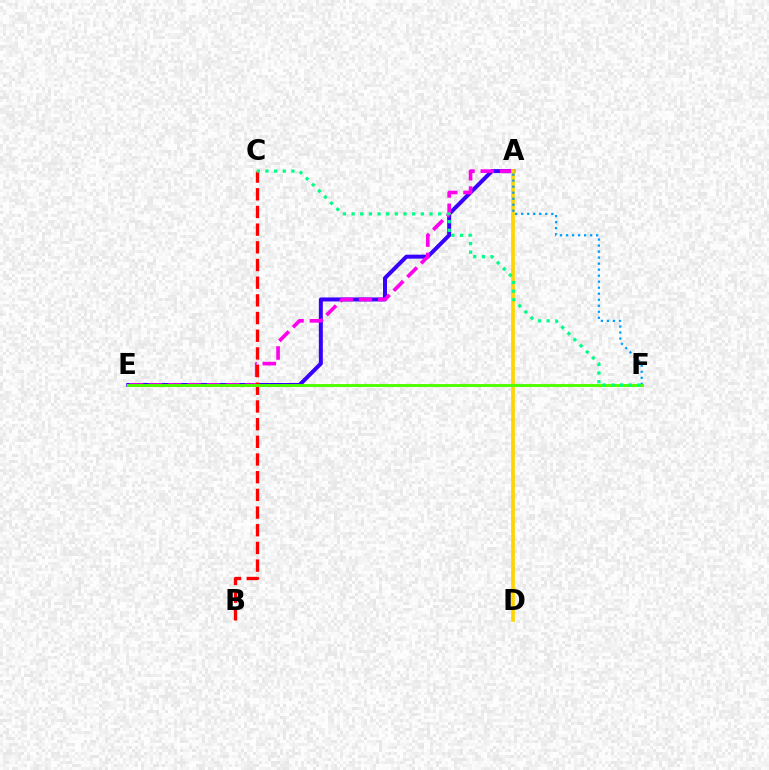{('A', 'E'): [{'color': '#3700ff', 'line_style': 'solid', 'thickness': 2.87}, {'color': '#ff00ed', 'line_style': 'dashed', 'thickness': 2.62}], ('A', 'D'): [{'color': '#ffd500', 'line_style': 'solid', 'thickness': 2.66}], ('A', 'F'): [{'color': '#009eff', 'line_style': 'dotted', 'thickness': 1.64}], ('B', 'C'): [{'color': '#ff0000', 'line_style': 'dashed', 'thickness': 2.4}], ('E', 'F'): [{'color': '#4fff00', 'line_style': 'solid', 'thickness': 2.1}], ('C', 'F'): [{'color': '#00ff86', 'line_style': 'dotted', 'thickness': 2.35}]}